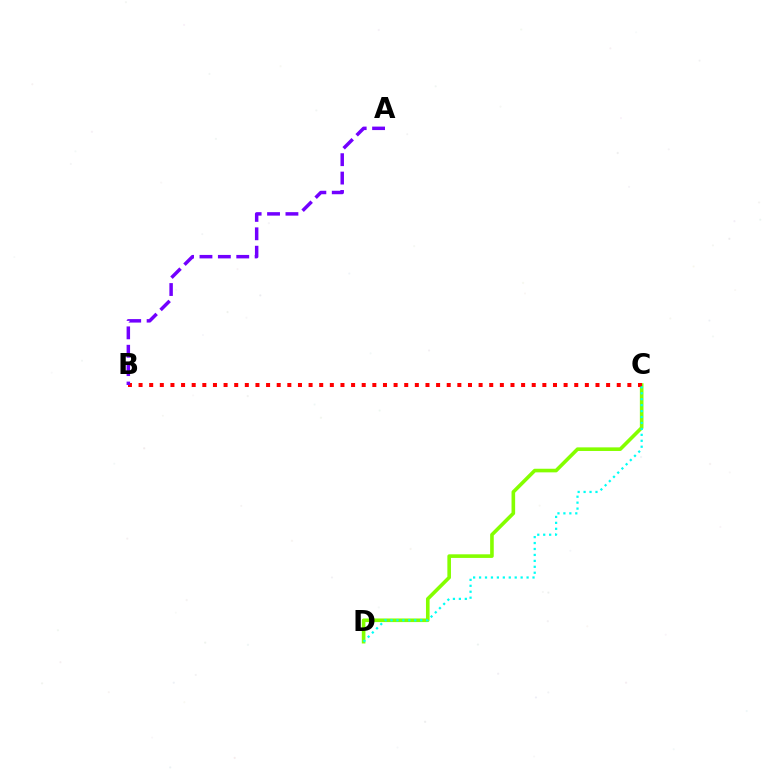{('C', 'D'): [{'color': '#84ff00', 'line_style': 'solid', 'thickness': 2.6}, {'color': '#00fff6', 'line_style': 'dotted', 'thickness': 1.61}], ('B', 'C'): [{'color': '#ff0000', 'line_style': 'dotted', 'thickness': 2.89}], ('A', 'B'): [{'color': '#7200ff', 'line_style': 'dashed', 'thickness': 2.5}]}